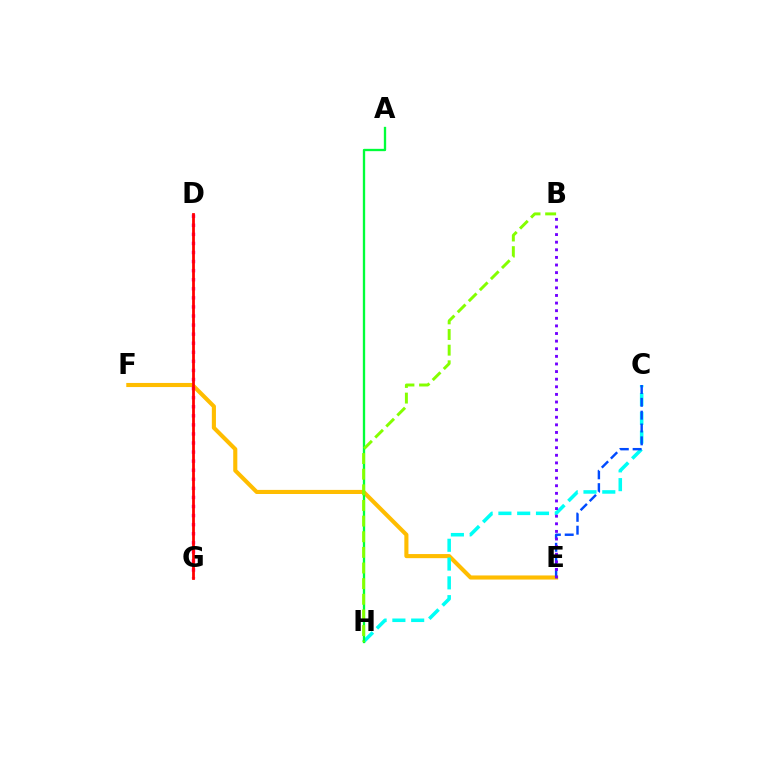{('E', 'F'): [{'color': '#ffbd00', 'line_style': 'solid', 'thickness': 2.95}], ('D', 'G'): [{'color': '#ff00cf', 'line_style': 'dotted', 'thickness': 2.46}, {'color': '#ff0000', 'line_style': 'solid', 'thickness': 2.0}], ('C', 'H'): [{'color': '#00fff6', 'line_style': 'dashed', 'thickness': 2.55}], ('C', 'E'): [{'color': '#004bff', 'line_style': 'dashed', 'thickness': 1.74}], ('A', 'H'): [{'color': '#00ff39', 'line_style': 'solid', 'thickness': 1.68}], ('B', 'H'): [{'color': '#84ff00', 'line_style': 'dashed', 'thickness': 2.12}], ('B', 'E'): [{'color': '#7200ff', 'line_style': 'dotted', 'thickness': 2.07}]}